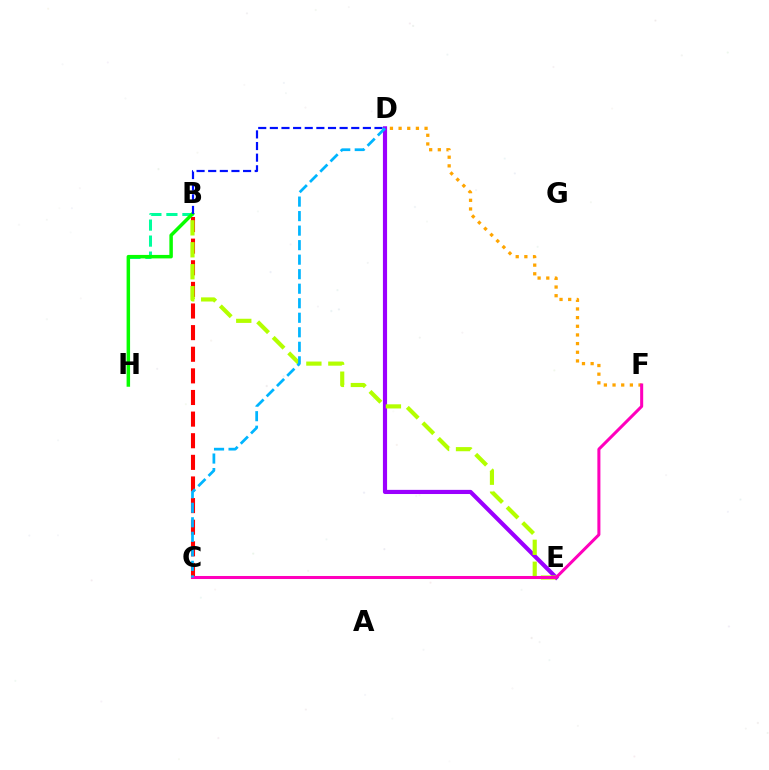{('B', 'H'): [{'color': '#00ff9d', 'line_style': 'dashed', 'thickness': 2.17}, {'color': '#08ff00', 'line_style': 'solid', 'thickness': 2.51}], ('D', 'E'): [{'color': '#9b00ff', 'line_style': 'solid', 'thickness': 2.99}], ('B', 'C'): [{'color': '#ff0000', 'line_style': 'dashed', 'thickness': 2.94}], ('B', 'E'): [{'color': '#b3ff00', 'line_style': 'dashed', 'thickness': 2.98}], ('B', 'D'): [{'color': '#0010ff', 'line_style': 'dashed', 'thickness': 1.58}], ('D', 'F'): [{'color': '#ffa500', 'line_style': 'dotted', 'thickness': 2.35}], ('C', 'F'): [{'color': '#ff00bd', 'line_style': 'solid', 'thickness': 2.18}], ('C', 'D'): [{'color': '#00b5ff', 'line_style': 'dashed', 'thickness': 1.97}]}